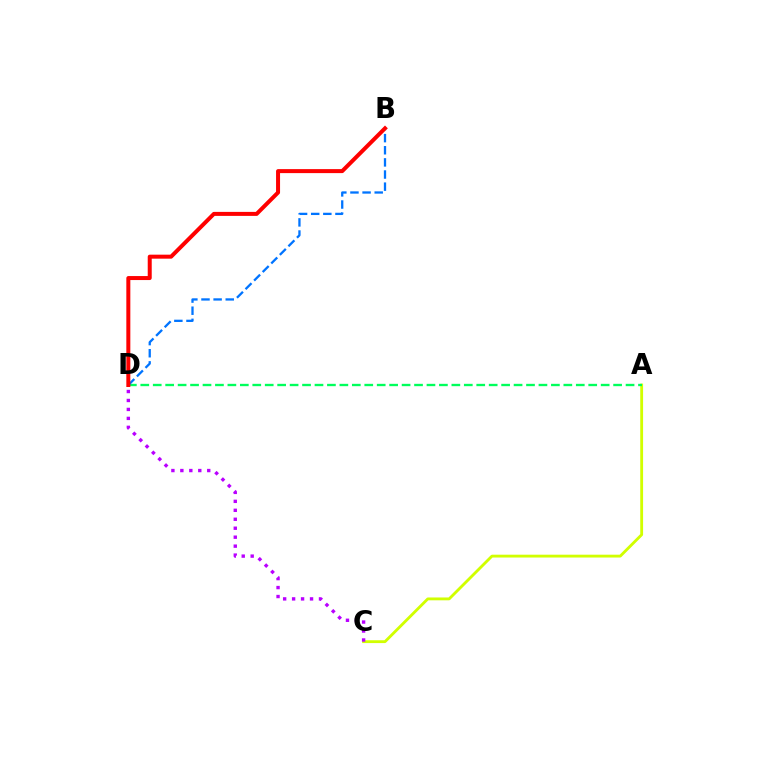{('A', 'C'): [{'color': '#d1ff00', 'line_style': 'solid', 'thickness': 2.04}], ('A', 'D'): [{'color': '#00ff5c', 'line_style': 'dashed', 'thickness': 1.69}], ('B', 'D'): [{'color': '#0074ff', 'line_style': 'dashed', 'thickness': 1.65}, {'color': '#ff0000', 'line_style': 'solid', 'thickness': 2.88}], ('C', 'D'): [{'color': '#b900ff', 'line_style': 'dotted', 'thickness': 2.43}]}